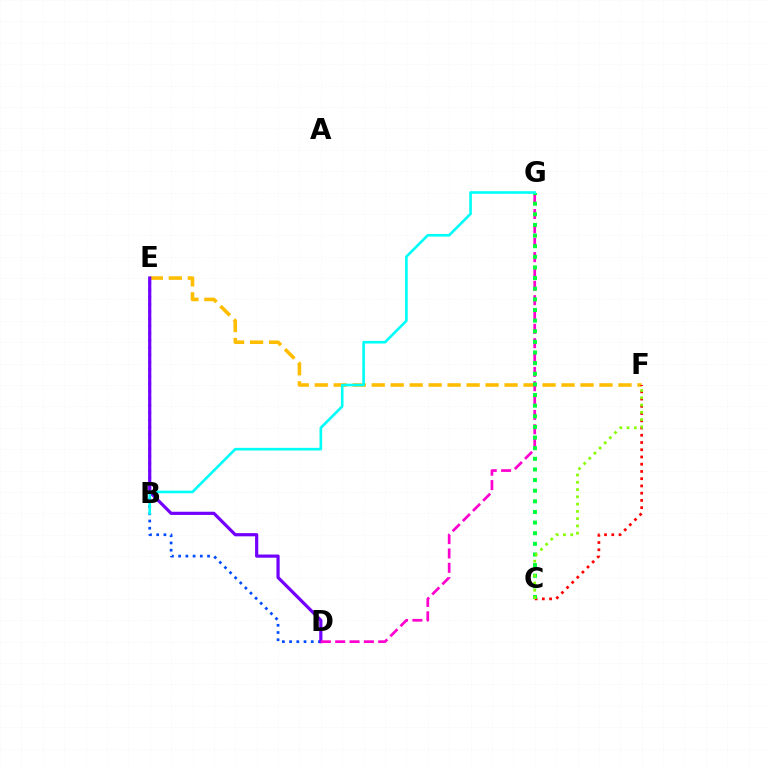{('E', 'F'): [{'color': '#ffbd00', 'line_style': 'dashed', 'thickness': 2.58}], ('C', 'F'): [{'color': '#ff0000', 'line_style': 'dotted', 'thickness': 1.97}, {'color': '#84ff00', 'line_style': 'dotted', 'thickness': 1.98}], ('D', 'E'): [{'color': '#004bff', 'line_style': 'dotted', 'thickness': 1.96}, {'color': '#7200ff', 'line_style': 'solid', 'thickness': 2.3}], ('D', 'G'): [{'color': '#ff00cf', 'line_style': 'dashed', 'thickness': 1.95}], ('C', 'G'): [{'color': '#00ff39', 'line_style': 'dotted', 'thickness': 2.89}], ('B', 'G'): [{'color': '#00fff6', 'line_style': 'solid', 'thickness': 1.9}]}